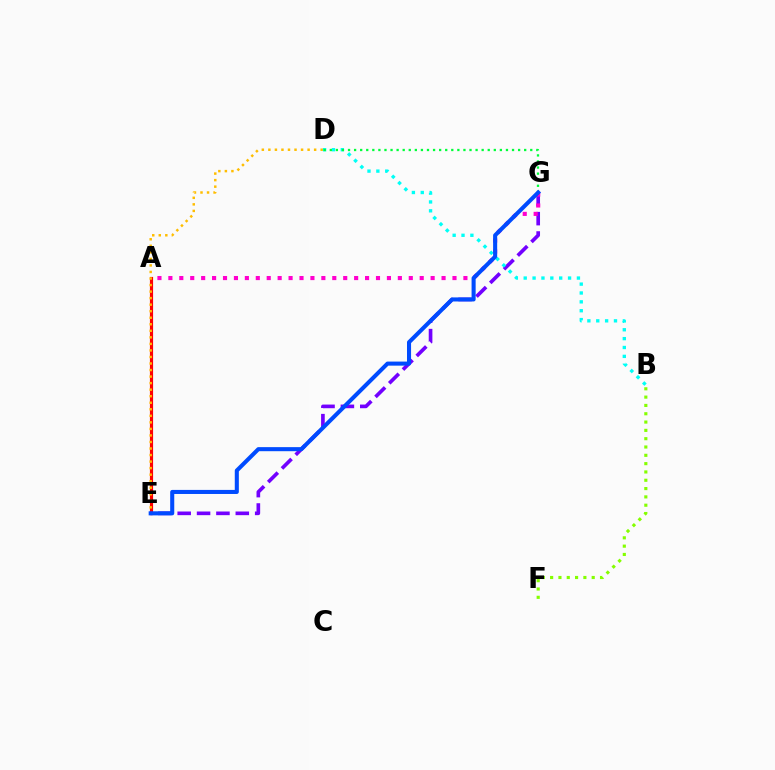{('A', 'E'): [{'color': '#ff0000', 'line_style': 'solid', 'thickness': 2.28}], ('E', 'G'): [{'color': '#7200ff', 'line_style': 'dashed', 'thickness': 2.63}, {'color': '#004bff', 'line_style': 'solid', 'thickness': 2.93}], ('A', 'G'): [{'color': '#ff00cf', 'line_style': 'dotted', 'thickness': 2.97}], ('D', 'E'): [{'color': '#ffbd00', 'line_style': 'dotted', 'thickness': 1.78}], ('B', 'D'): [{'color': '#00fff6', 'line_style': 'dotted', 'thickness': 2.41}], ('B', 'F'): [{'color': '#84ff00', 'line_style': 'dotted', 'thickness': 2.26}], ('D', 'G'): [{'color': '#00ff39', 'line_style': 'dotted', 'thickness': 1.65}]}